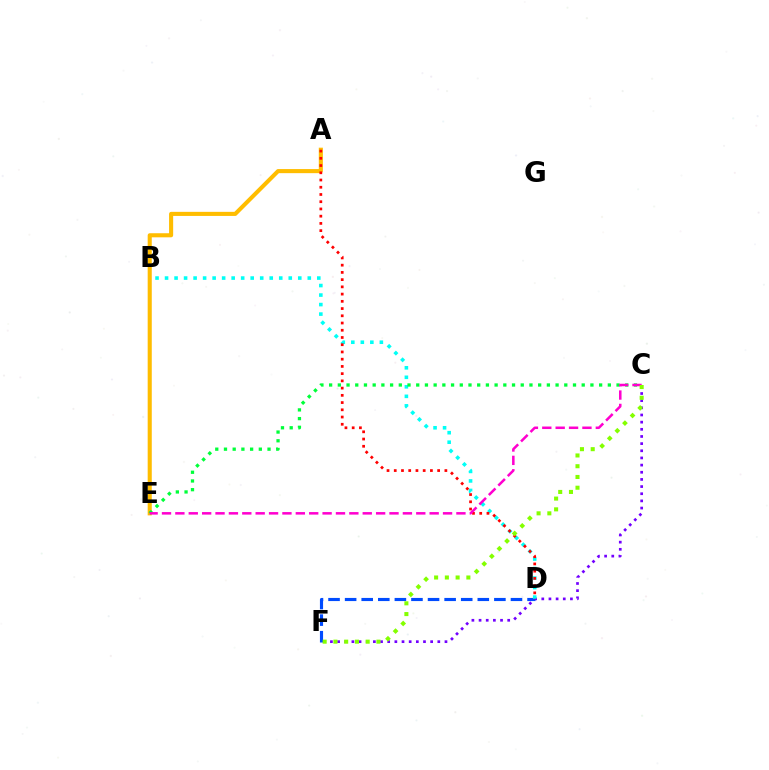{('D', 'F'): [{'color': '#004bff', 'line_style': 'dashed', 'thickness': 2.25}], ('C', 'F'): [{'color': '#7200ff', 'line_style': 'dotted', 'thickness': 1.95}, {'color': '#84ff00', 'line_style': 'dotted', 'thickness': 2.92}], ('B', 'D'): [{'color': '#00fff6', 'line_style': 'dotted', 'thickness': 2.59}], ('A', 'E'): [{'color': '#ffbd00', 'line_style': 'solid', 'thickness': 2.94}], ('C', 'E'): [{'color': '#00ff39', 'line_style': 'dotted', 'thickness': 2.37}, {'color': '#ff00cf', 'line_style': 'dashed', 'thickness': 1.82}], ('A', 'D'): [{'color': '#ff0000', 'line_style': 'dotted', 'thickness': 1.96}]}